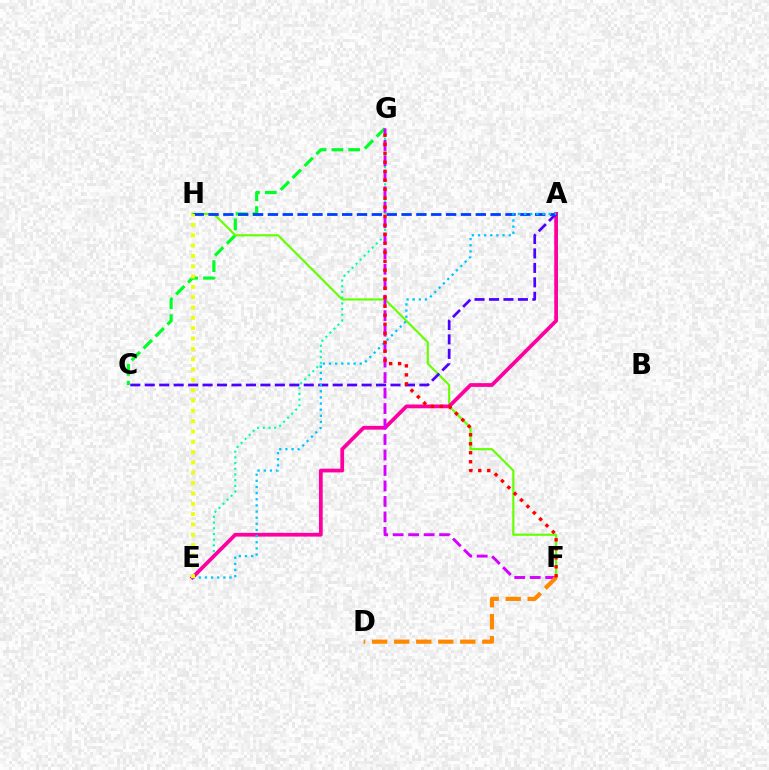{('C', 'G'): [{'color': '#00ff27', 'line_style': 'dashed', 'thickness': 2.29}], ('F', 'H'): [{'color': '#66ff00', 'line_style': 'solid', 'thickness': 1.56}], ('E', 'G'): [{'color': '#00ffaf', 'line_style': 'dotted', 'thickness': 1.55}], ('A', 'E'): [{'color': '#ff00a0', 'line_style': 'solid', 'thickness': 2.7}, {'color': '#00c7ff', 'line_style': 'dotted', 'thickness': 1.67}], ('A', 'C'): [{'color': '#4f00ff', 'line_style': 'dashed', 'thickness': 1.96}], ('A', 'H'): [{'color': '#003fff', 'line_style': 'dashed', 'thickness': 2.02}], ('F', 'G'): [{'color': '#d600ff', 'line_style': 'dashed', 'thickness': 2.1}, {'color': '#ff0000', 'line_style': 'dotted', 'thickness': 2.45}], ('E', 'H'): [{'color': '#eeff00', 'line_style': 'dotted', 'thickness': 2.81}], ('D', 'F'): [{'color': '#ff8800', 'line_style': 'dashed', 'thickness': 2.99}]}